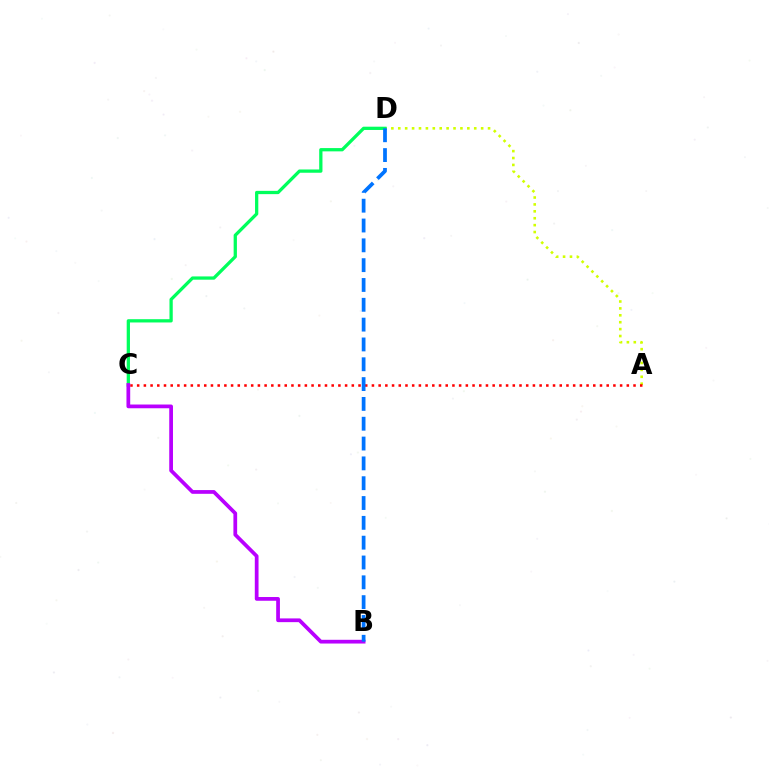{('A', 'D'): [{'color': '#d1ff00', 'line_style': 'dotted', 'thickness': 1.88}], ('A', 'C'): [{'color': '#ff0000', 'line_style': 'dotted', 'thickness': 1.82}], ('C', 'D'): [{'color': '#00ff5c', 'line_style': 'solid', 'thickness': 2.35}], ('B', 'C'): [{'color': '#b900ff', 'line_style': 'solid', 'thickness': 2.69}], ('B', 'D'): [{'color': '#0074ff', 'line_style': 'dashed', 'thickness': 2.69}]}